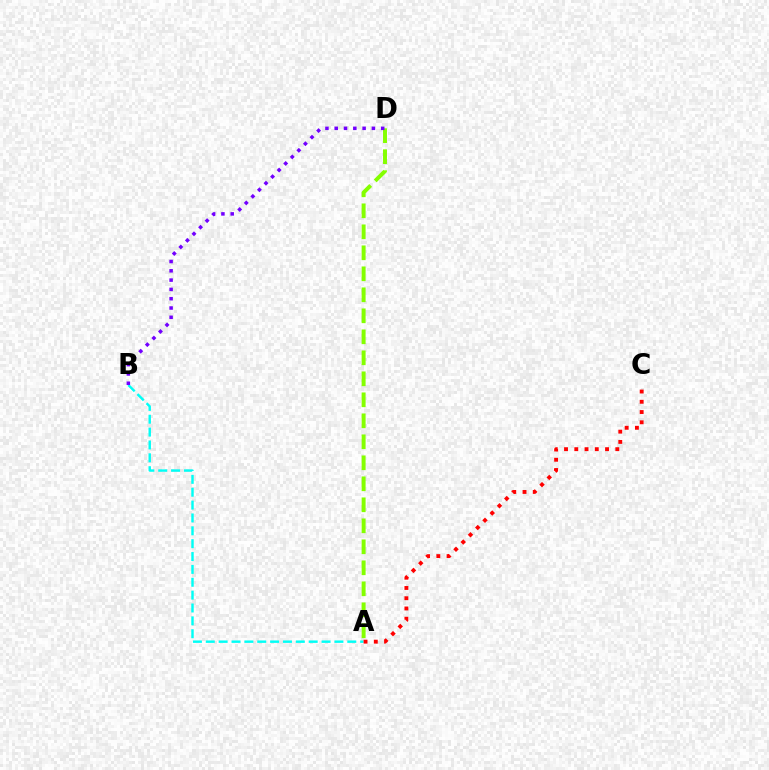{('A', 'D'): [{'color': '#84ff00', 'line_style': 'dashed', 'thickness': 2.85}], ('A', 'B'): [{'color': '#00fff6', 'line_style': 'dashed', 'thickness': 1.75}], ('A', 'C'): [{'color': '#ff0000', 'line_style': 'dotted', 'thickness': 2.79}], ('B', 'D'): [{'color': '#7200ff', 'line_style': 'dotted', 'thickness': 2.53}]}